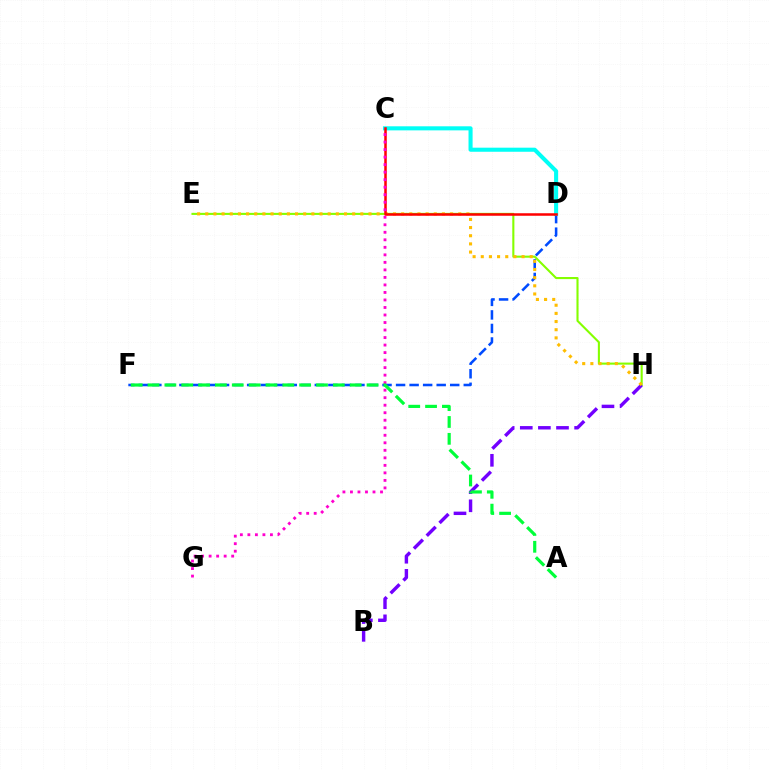{('E', 'H'): [{'color': '#84ff00', 'line_style': 'solid', 'thickness': 1.51}, {'color': '#ffbd00', 'line_style': 'dotted', 'thickness': 2.22}], ('D', 'F'): [{'color': '#004bff', 'line_style': 'dashed', 'thickness': 1.84}], ('B', 'H'): [{'color': '#7200ff', 'line_style': 'dashed', 'thickness': 2.46}], ('C', 'D'): [{'color': '#00fff6', 'line_style': 'solid', 'thickness': 2.93}, {'color': '#ff0000', 'line_style': 'solid', 'thickness': 1.81}], ('C', 'G'): [{'color': '#ff00cf', 'line_style': 'dotted', 'thickness': 2.04}], ('A', 'F'): [{'color': '#00ff39', 'line_style': 'dashed', 'thickness': 2.29}]}